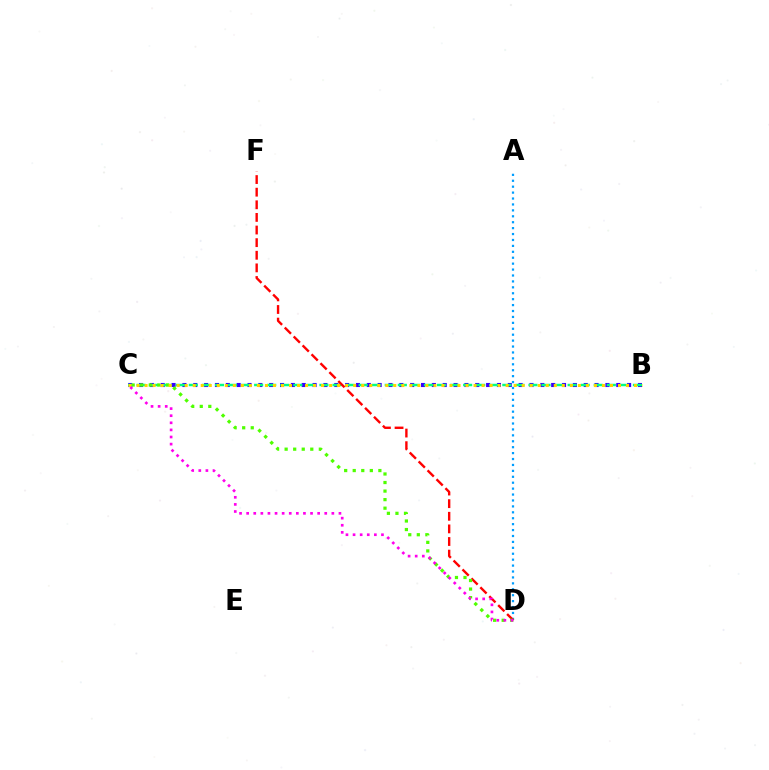{('B', 'C'): [{'color': '#3700ff', 'line_style': 'dotted', 'thickness': 2.95}, {'color': '#00ff86', 'line_style': 'dashed', 'thickness': 1.77}, {'color': '#ffd500', 'line_style': 'dotted', 'thickness': 2.18}], ('A', 'D'): [{'color': '#009eff', 'line_style': 'dotted', 'thickness': 1.61}], ('D', 'F'): [{'color': '#ff0000', 'line_style': 'dashed', 'thickness': 1.71}], ('C', 'D'): [{'color': '#4fff00', 'line_style': 'dotted', 'thickness': 2.32}, {'color': '#ff00ed', 'line_style': 'dotted', 'thickness': 1.93}]}